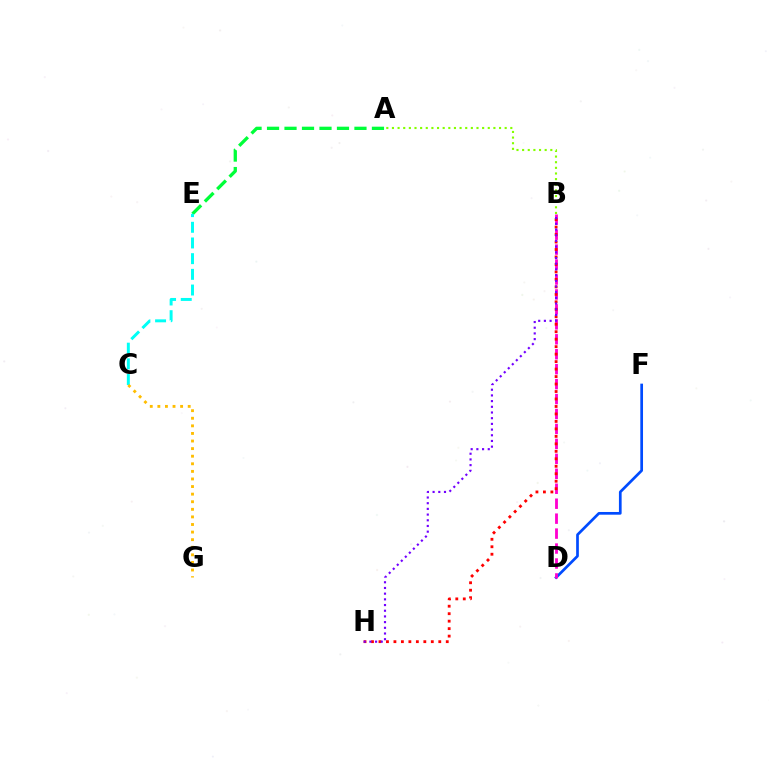{('D', 'F'): [{'color': '#004bff', 'line_style': 'solid', 'thickness': 1.95}], ('B', 'D'): [{'color': '#ff00cf', 'line_style': 'dashed', 'thickness': 2.03}], ('A', 'E'): [{'color': '#00ff39', 'line_style': 'dashed', 'thickness': 2.38}], ('A', 'B'): [{'color': '#84ff00', 'line_style': 'dotted', 'thickness': 1.53}], ('C', 'E'): [{'color': '#00fff6', 'line_style': 'dashed', 'thickness': 2.13}], ('B', 'H'): [{'color': '#ff0000', 'line_style': 'dotted', 'thickness': 2.03}, {'color': '#7200ff', 'line_style': 'dotted', 'thickness': 1.55}], ('C', 'G'): [{'color': '#ffbd00', 'line_style': 'dotted', 'thickness': 2.06}]}